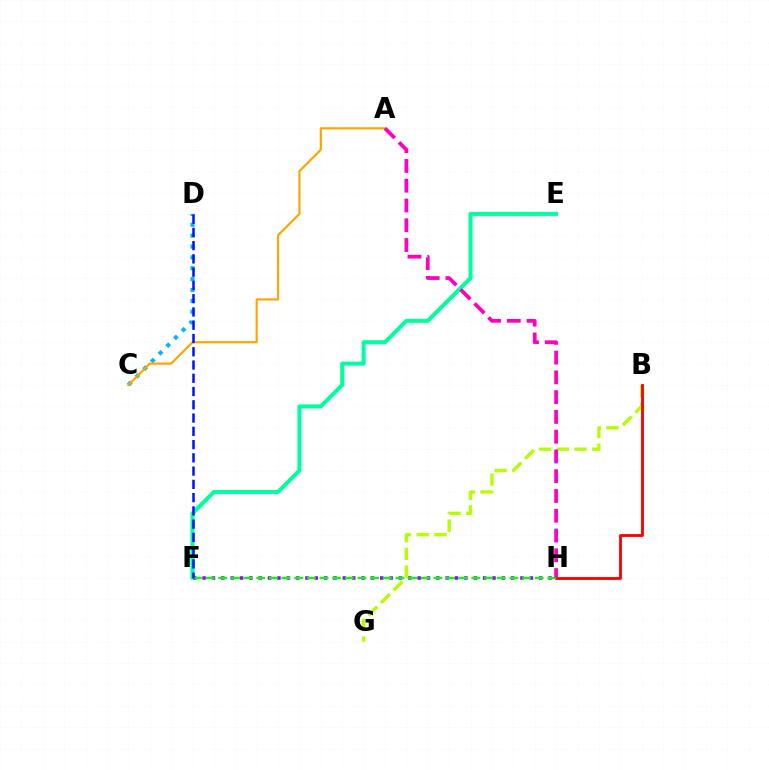{('B', 'G'): [{'color': '#b3ff00', 'line_style': 'dashed', 'thickness': 2.41}], ('B', 'H'): [{'color': '#ff0000', 'line_style': 'solid', 'thickness': 2.05}], ('C', 'D'): [{'color': '#00b5ff', 'line_style': 'dotted', 'thickness': 2.95}], ('E', 'F'): [{'color': '#00ff9d', 'line_style': 'solid', 'thickness': 2.9}], ('A', 'C'): [{'color': '#ffa500', 'line_style': 'solid', 'thickness': 1.57}], ('F', 'H'): [{'color': '#9b00ff', 'line_style': 'dotted', 'thickness': 2.54}, {'color': '#08ff00', 'line_style': 'dashed', 'thickness': 1.72}], ('A', 'H'): [{'color': '#ff00bd', 'line_style': 'dashed', 'thickness': 2.69}], ('D', 'F'): [{'color': '#0010ff', 'line_style': 'dashed', 'thickness': 1.8}]}